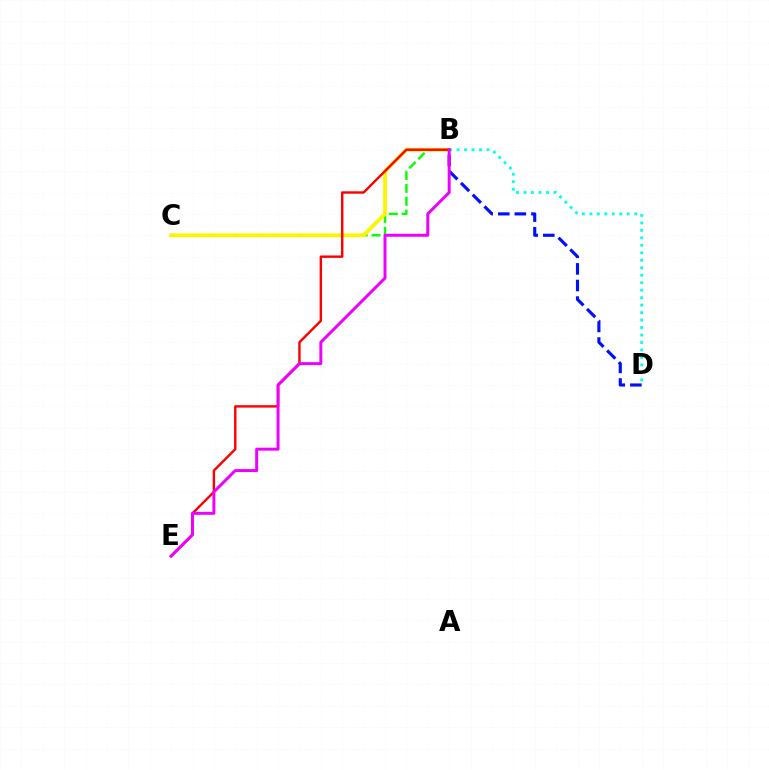{('B', 'C'): [{'color': '#08ff00', 'line_style': 'dashed', 'thickness': 1.75}, {'color': '#fcf500', 'line_style': 'solid', 'thickness': 2.72}], ('B', 'D'): [{'color': '#00fff6', 'line_style': 'dotted', 'thickness': 2.03}, {'color': '#0010ff', 'line_style': 'dashed', 'thickness': 2.26}], ('B', 'E'): [{'color': '#ff0000', 'line_style': 'solid', 'thickness': 1.73}, {'color': '#ee00ff', 'line_style': 'solid', 'thickness': 2.14}]}